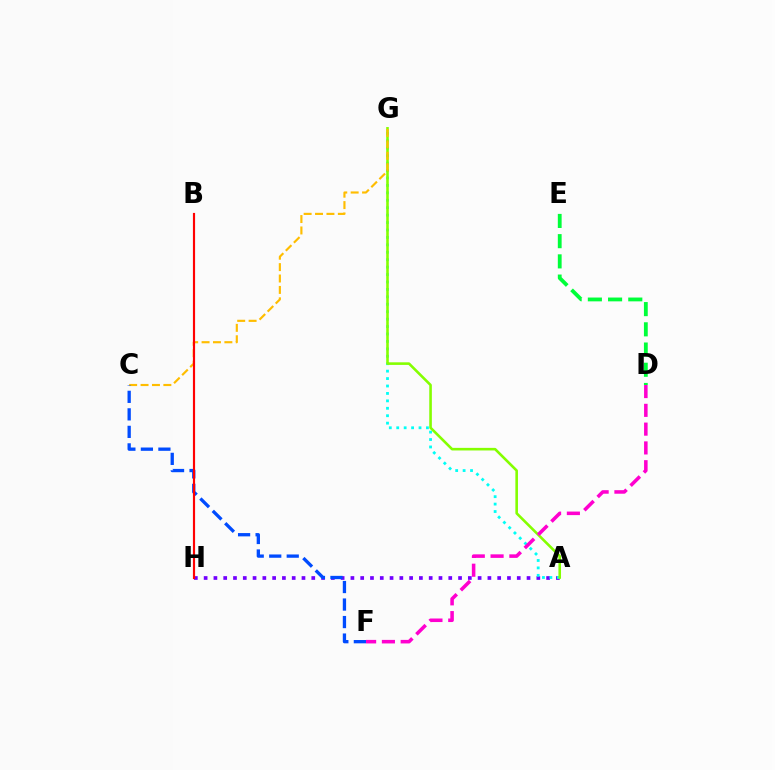{('A', 'H'): [{'color': '#7200ff', 'line_style': 'dotted', 'thickness': 2.66}], ('A', 'G'): [{'color': '#00fff6', 'line_style': 'dotted', 'thickness': 2.02}, {'color': '#84ff00', 'line_style': 'solid', 'thickness': 1.87}], ('C', 'G'): [{'color': '#ffbd00', 'line_style': 'dashed', 'thickness': 1.55}], ('D', 'F'): [{'color': '#ff00cf', 'line_style': 'dashed', 'thickness': 2.55}], ('D', 'E'): [{'color': '#00ff39', 'line_style': 'dashed', 'thickness': 2.75}], ('C', 'F'): [{'color': '#004bff', 'line_style': 'dashed', 'thickness': 2.38}], ('B', 'H'): [{'color': '#ff0000', 'line_style': 'solid', 'thickness': 1.56}]}